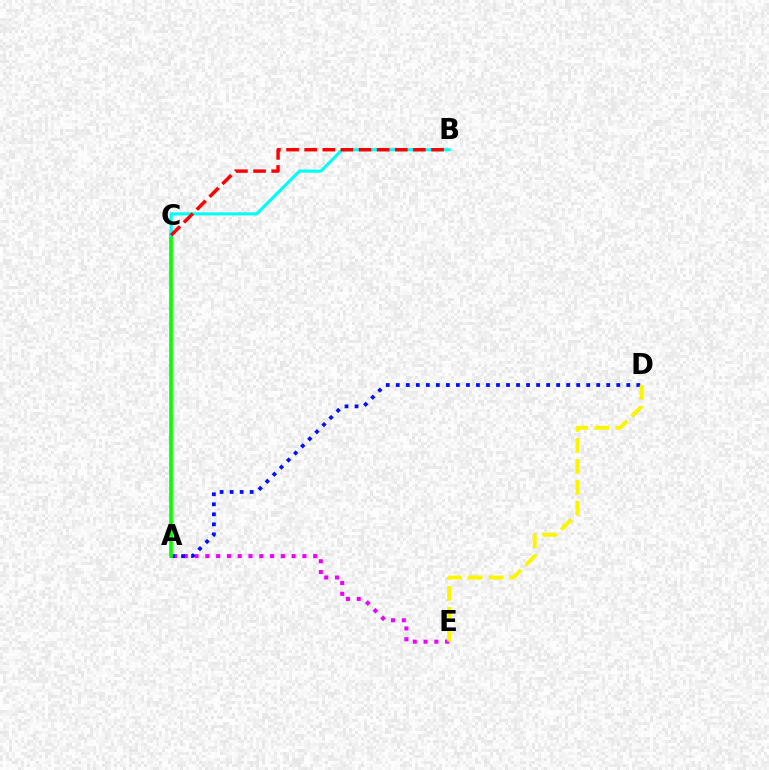{('A', 'E'): [{'color': '#ee00ff', 'line_style': 'dotted', 'thickness': 2.93}], ('A', 'D'): [{'color': '#0010ff', 'line_style': 'dotted', 'thickness': 2.72}], ('A', 'C'): [{'color': '#08ff00', 'line_style': 'solid', 'thickness': 2.63}], ('B', 'C'): [{'color': '#00fff6', 'line_style': 'solid', 'thickness': 2.24}, {'color': '#ff0000', 'line_style': 'dashed', 'thickness': 2.46}], ('D', 'E'): [{'color': '#fcf500', 'line_style': 'dashed', 'thickness': 2.84}]}